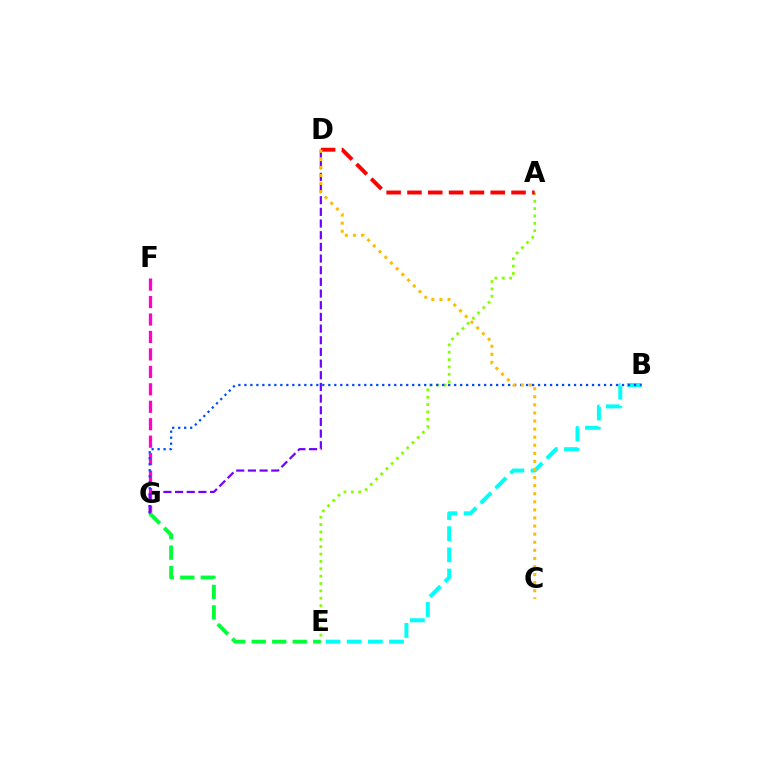{('F', 'G'): [{'color': '#ff00cf', 'line_style': 'dashed', 'thickness': 2.37}], ('A', 'E'): [{'color': '#84ff00', 'line_style': 'dotted', 'thickness': 2.0}], ('E', 'G'): [{'color': '#00ff39', 'line_style': 'dashed', 'thickness': 2.79}], ('B', 'E'): [{'color': '#00fff6', 'line_style': 'dashed', 'thickness': 2.87}], ('B', 'G'): [{'color': '#004bff', 'line_style': 'dotted', 'thickness': 1.63}], ('A', 'D'): [{'color': '#ff0000', 'line_style': 'dashed', 'thickness': 2.83}], ('D', 'G'): [{'color': '#7200ff', 'line_style': 'dashed', 'thickness': 1.59}], ('C', 'D'): [{'color': '#ffbd00', 'line_style': 'dotted', 'thickness': 2.2}]}